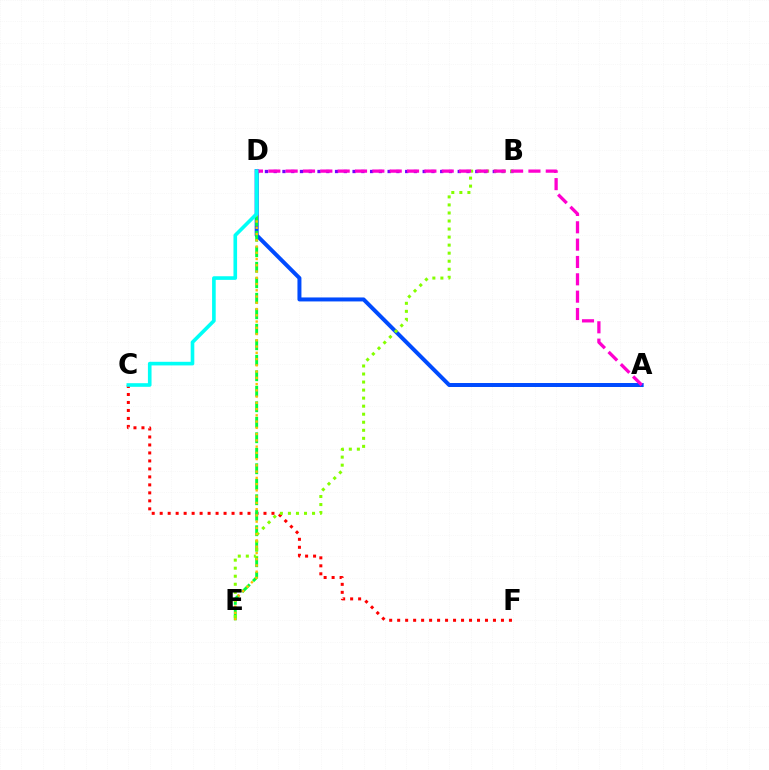{('A', 'D'): [{'color': '#004bff', 'line_style': 'solid', 'thickness': 2.87}, {'color': '#ff00cf', 'line_style': 'dashed', 'thickness': 2.36}], ('C', 'F'): [{'color': '#ff0000', 'line_style': 'dotted', 'thickness': 2.17}], ('D', 'E'): [{'color': '#00ff39', 'line_style': 'dashed', 'thickness': 2.11}, {'color': '#ffbd00', 'line_style': 'dotted', 'thickness': 1.7}], ('B', 'D'): [{'color': '#7200ff', 'line_style': 'dotted', 'thickness': 2.38}], ('B', 'E'): [{'color': '#84ff00', 'line_style': 'dotted', 'thickness': 2.18}], ('C', 'D'): [{'color': '#00fff6', 'line_style': 'solid', 'thickness': 2.61}]}